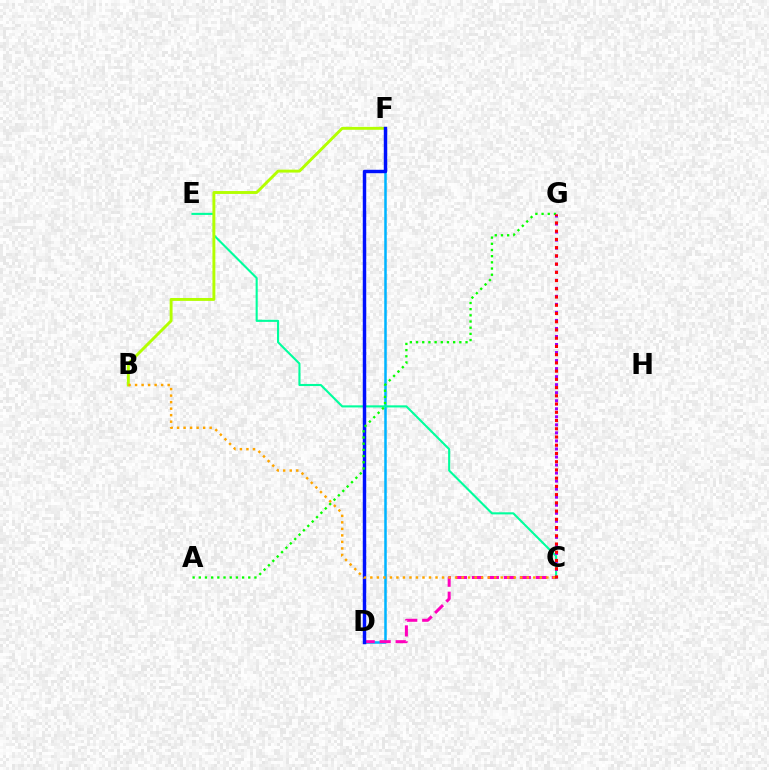{('D', 'F'): [{'color': '#00b5ff', 'line_style': 'solid', 'thickness': 1.82}, {'color': '#0010ff', 'line_style': 'solid', 'thickness': 2.49}], ('C', 'D'): [{'color': '#ff00bd', 'line_style': 'dashed', 'thickness': 2.17}], ('C', 'E'): [{'color': '#00ff9d', 'line_style': 'solid', 'thickness': 1.51}], ('B', 'F'): [{'color': '#b3ff00', 'line_style': 'solid', 'thickness': 2.09}], ('A', 'G'): [{'color': '#08ff00', 'line_style': 'dotted', 'thickness': 1.68}], ('C', 'G'): [{'color': '#9b00ff', 'line_style': 'dotted', 'thickness': 2.18}, {'color': '#ff0000', 'line_style': 'dotted', 'thickness': 2.24}], ('B', 'C'): [{'color': '#ffa500', 'line_style': 'dotted', 'thickness': 1.77}]}